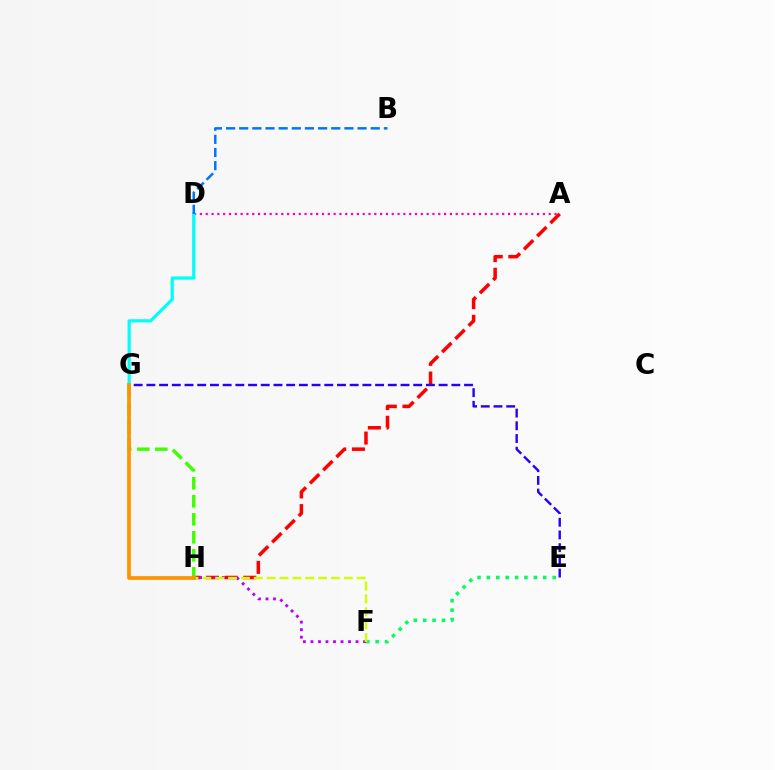{('A', 'D'): [{'color': '#ff00ac', 'line_style': 'dotted', 'thickness': 1.58}], ('D', 'G'): [{'color': '#00fff6', 'line_style': 'solid', 'thickness': 2.32}], ('A', 'H'): [{'color': '#ff0000', 'line_style': 'dashed', 'thickness': 2.54}], ('G', 'H'): [{'color': '#3dff00', 'line_style': 'dashed', 'thickness': 2.45}, {'color': '#ff9400', 'line_style': 'solid', 'thickness': 2.68}], ('E', 'G'): [{'color': '#2500ff', 'line_style': 'dashed', 'thickness': 1.73}], ('E', 'F'): [{'color': '#00ff5c', 'line_style': 'dotted', 'thickness': 2.55}], ('F', 'H'): [{'color': '#b900ff', 'line_style': 'dotted', 'thickness': 2.04}, {'color': '#d1ff00', 'line_style': 'dashed', 'thickness': 1.75}], ('B', 'D'): [{'color': '#0074ff', 'line_style': 'dashed', 'thickness': 1.79}]}